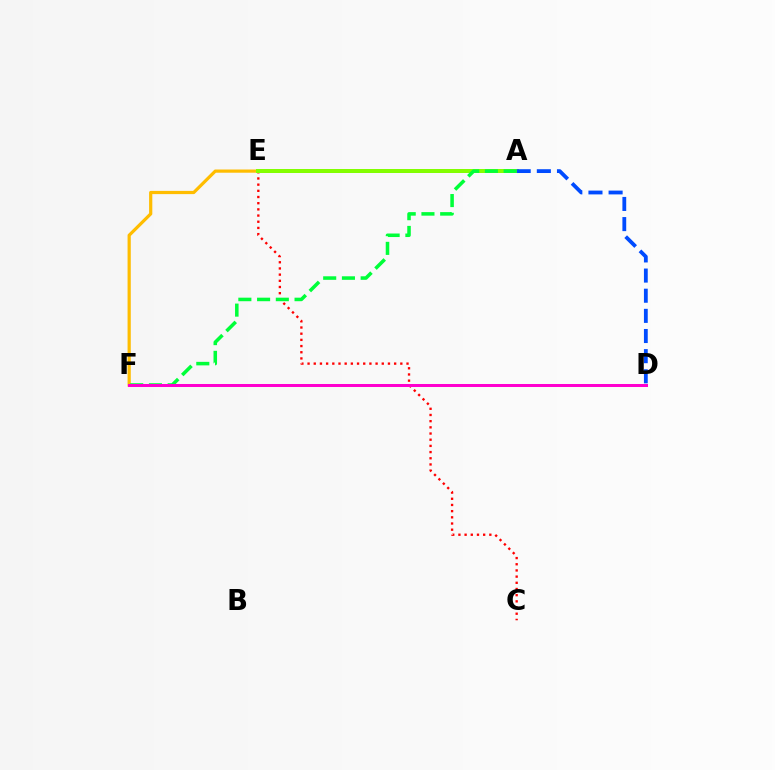{('C', 'E'): [{'color': '#ff0000', 'line_style': 'dotted', 'thickness': 1.68}], ('E', 'F'): [{'color': '#ffbd00', 'line_style': 'solid', 'thickness': 2.31}], ('A', 'E'): [{'color': '#7200ff', 'line_style': 'dashed', 'thickness': 2.71}, {'color': '#00fff6', 'line_style': 'dashed', 'thickness': 2.65}, {'color': '#84ff00', 'line_style': 'solid', 'thickness': 2.86}], ('A', 'D'): [{'color': '#004bff', 'line_style': 'dashed', 'thickness': 2.74}], ('A', 'F'): [{'color': '#00ff39', 'line_style': 'dashed', 'thickness': 2.54}], ('D', 'F'): [{'color': '#ff00cf', 'line_style': 'solid', 'thickness': 2.16}]}